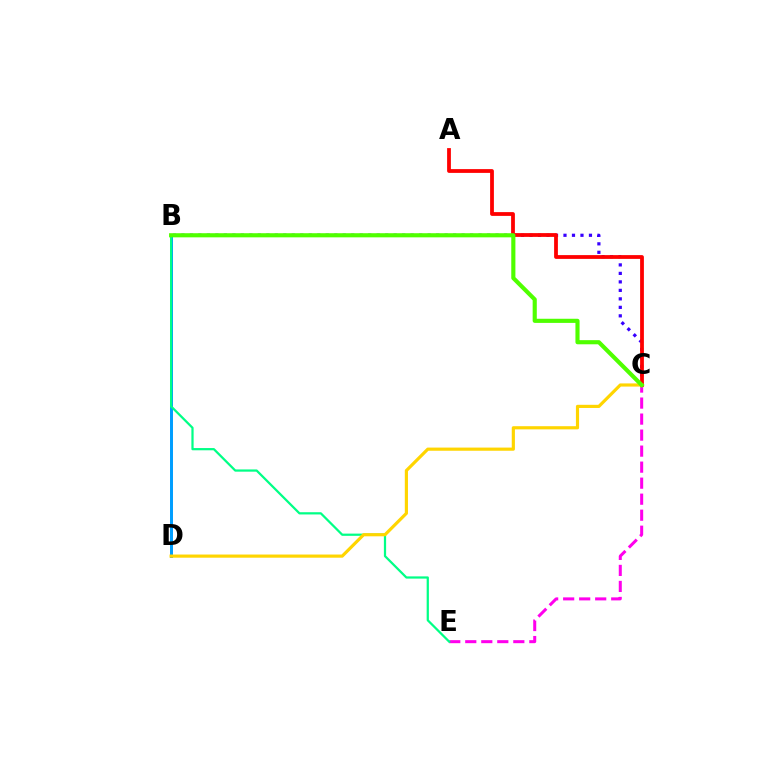{('C', 'E'): [{'color': '#ff00ed', 'line_style': 'dashed', 'thickness': 2.18}], ('B', 'C'): [{'color': '#3700ff', 'line_style': 'dotted', 'thickness': 2.31}, {'color': '#4fff00', 'line_style': 'solid', 'thickness': 2.98}], ('B', 'D'): [{'color': '#009eff', 'line_style': 'solid', 'thickness': 2.14}], ('A', 'C'): [{'color': '#ff0000', 'line_style': 'solid', 'thickness': 2.72}], ('B', 'E'): [{'color': '#00ff86', 'line_style': 'solid', 'thickness': 1.61}], ('C', 'D'): [{'color': '#ffd500', 'line_style': 'solid', 'thickness': 2.28}]}